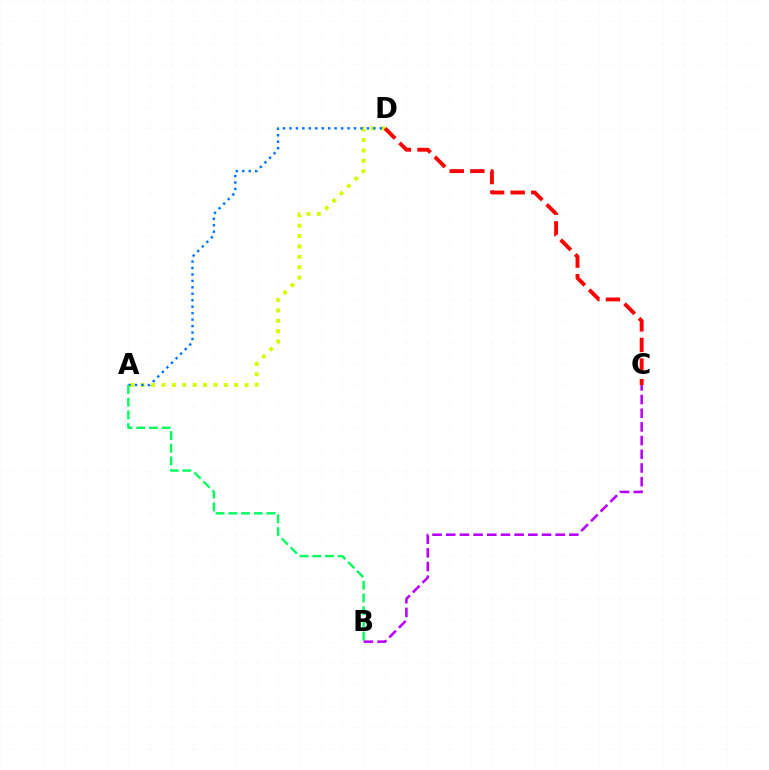{('A', 'D'): [{'color': '#d1ff00', 'line_style': 'dotted', 'thickness': 2.82}, {'color': '#0074ff', 'line_style': 'dotted', 'thickness': 1.75}], ('C', 'D'): [{'color': '#ff0000', 'line_style': 'dashed', 'thickness': 2.8}], ('A', 'B'): [{'color': '#00ff5c', 'line_style': 'dashed', 'thickness': 1.72}], ('B', 'C'): [{'color': '#b900ff', 'line_style': 'dashed', 'thickness': 1.86}]}